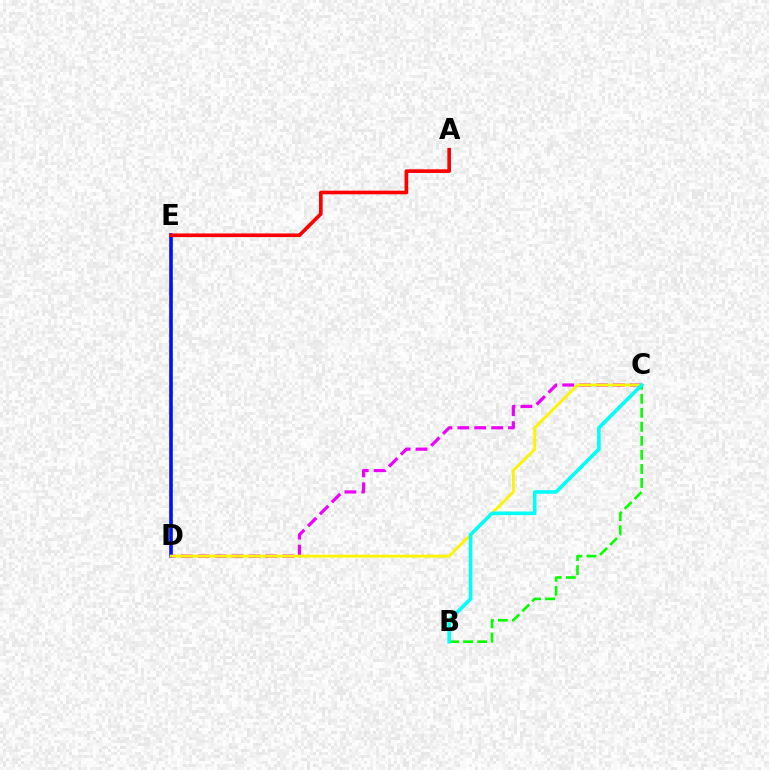{('D', 'E'): [{'color': '#0010ff', 'line_style': 'solid', 'thickness': 2.61}], ('C', 'D'): [{'color': '#ee00ff', 'line_style': 'dashed', 'thickness': 2.29}, {'color': '#fcf500', 'line_style': 'solid', 'thickness': 2.07}], ('A', 'E'): [{'color': '#ff0000', 'line_style': 'solid', 'thickness': 2.62}], ('B', 'C'): [{'color': '#08ff00', 'line_style': 'dashed', 'thickness': 1.91}, {'color': '#00fff6', 'line_style': 'solid', 'thickness': 2.6}]}